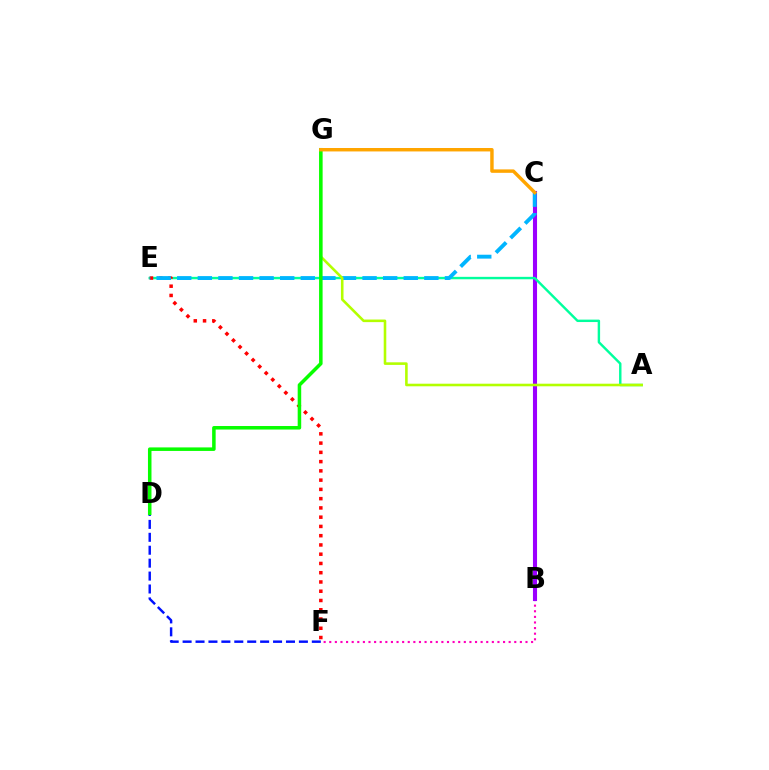{('B', 'F'): [{'color': '#ff00bd', 'line_style': 'dotted', 'thickness': 1.52}], ('B', 'C'): [{'color': '#9b00ff', 'line_style': 'solid', 'thickness': 2.94}], ('D', 'F'): [{'color': '#0010ff', 'line_style': 'dashed', 'thickness': 1.76}], ('A', 'E'): [{'color': '#00ff9d', 'line_style': 'solid', 'thickness': 1.74}], ('E', 'F'): [{'color': '#ff0000', 'line_style': 'dotted', 'thickness': 2.52}], ('C', 'E'): [{'color': '#00b5ff', 'line_style': 'dashed', 'thickness': 2.8}], ('A', 'G'): [{'color': '#b3ff00', 'line_style': 'solid', 'thickness': 1.86}], ('D', 'G'): [{'color': '#08ff00', 'line_style': 'solid', 'thickness': 2.54}], ('C', 'G'): [{'color': '#ffa500', 'line_style': 'solid', 'thickness': 2.47}]}